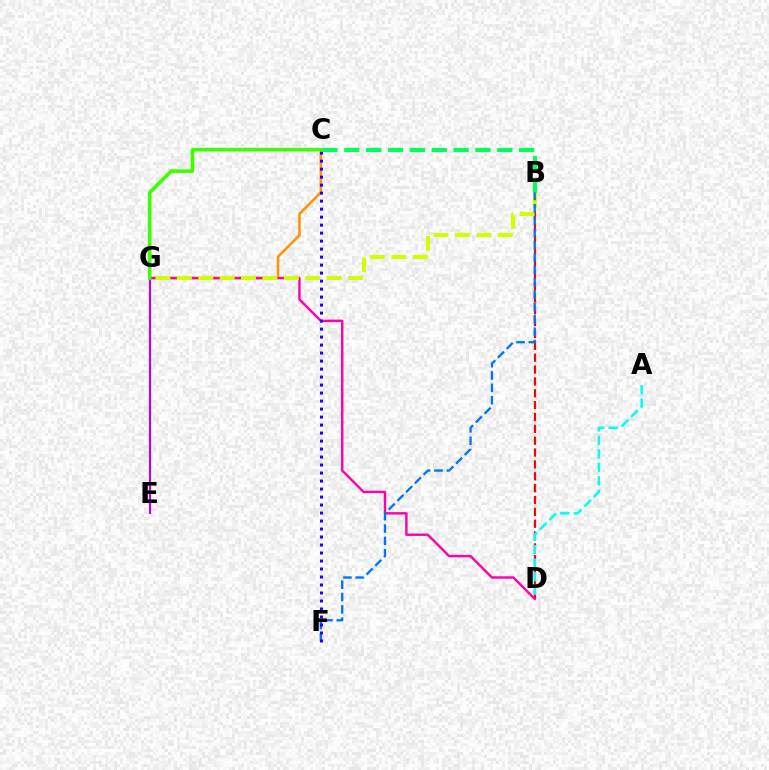{('B', 'C'): [{'color': '#00ff5c', 'line_style': 'dashed', 'thickness': 2.97}], ('B', 'D'): [{'color': '#ff0000', 'line_style': 'dashed', 'thickness': 1.61}], ('A', 'D'): [{'color': '#00fff6', 'line_style': 'dashed', 'thickness': 1.83}], ('C', 'G'): [{'color': '#ff9400', 'line_style': 'solid', 'thickness': 1.85}, {'color': '#3dff00', 'line_style': 'solid', 'thickness': 2.59}], ('D', 'G'): [{'color': '#ff00ac', 'line_style': 'solid', 'thickness': 1.74}], ('B', 'G'): [{'color': '#d1ff00', 'line_style': 'dashed', 'thickness': 2.91}], ('B', 'F'): [{'color': '#0074ff', 'line_style': 'dashed', 'thickness': 1.68}], ('C', 'F'): [{'color': '#2500ff', 'line_style': 'dotted', 'thickness': 2.17}], ('E', 'G'): [{'color': '#b900ff', 'line_style': 'solid', 'thickness': 1.56}]}